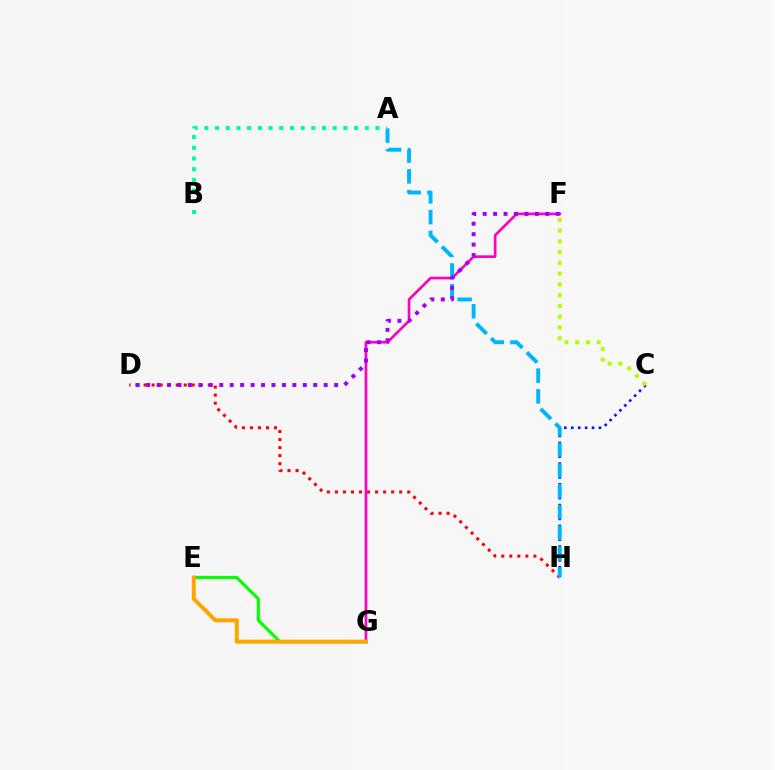{('E', 'G'): [{'color': '#08ff00', 'line_style': 'solid', 'thickness': 2.29}, {'color': '#ffa500', 'line_style': 'solid', 'thickness': 2.88}], ('D', 'H'): [{'color': '#ff0000', 'line_style': 'dotted', 'thickness': 2.18}], ('F', 'G'): [{'color': '#ff00bd', 'line_style': 'solid', 'thickness': 1.92}], ('C', 'H'): [{'color': '#0010ff', 'line_style': 'dotted', 'thickness': 1.88}], ('A', 'H'): [{'color': '#00b5ff', 'line_style': 'dashed', 'thickness': 2.82}], ('D', 'F'): [{'color': '#9b00ff', 'line_style': 'dotted', 'thickness': 2.84}], ('C', 'F'): [{'color': '#b3ff00', 'line_style': 'dotted', 'thickness': 2.92}], ('A', 'B'): [{'color': '#00ff9d', 'line_style': 'dotted', 'thickness': 2.91}]}